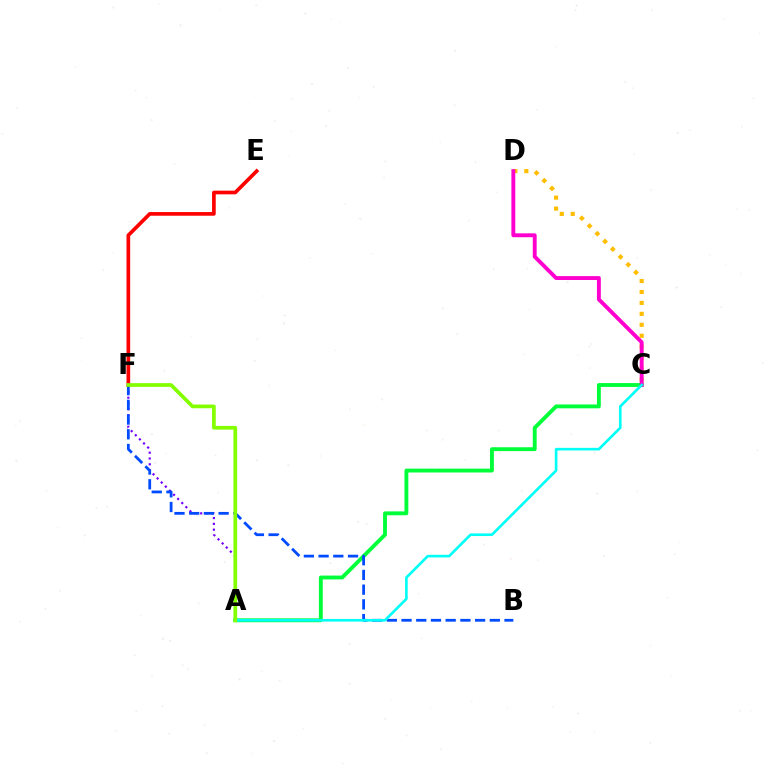{('A', 'C'): [{'color': '#00ff39', 'line_style': 'solid', 'thickness': 2.78}, {'color': '#00fff6', 'line_style': 'solid', 'thickness': 1.89}], ('E', 'F'): [{'color': '#ff0000', 'line_style': 'solid', 'thickness': 2.65}], ('A', 'F'): [{'color': '#7200ff', 'line_style': 'dotted', 'thickness': 1.58}, {'color': '#84ff00', 'line_style': 'solid', 'thickness': 2.68}], ('B', 'F'): [{'color': '#004bff', 'line_style': 'dashed', 'thickness': 2.0}], ('C', 'D'): [{'color': '#ffbd00', 'line_style': 'dotted', 'thickness': 2.97}, {'color': '#ff00cf', 'line_style': 'solid', 'thickness': 2.8}]}